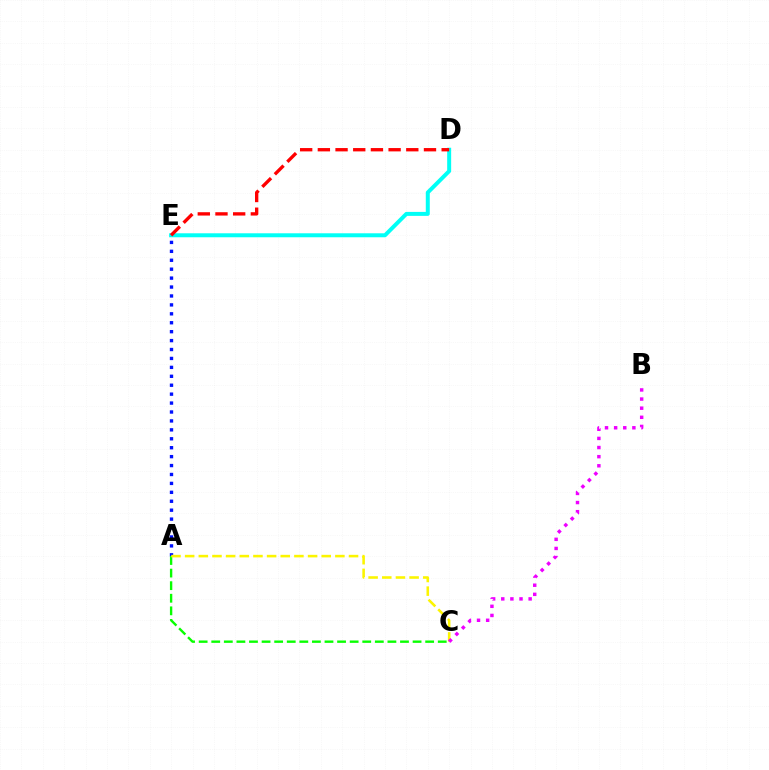{('A', 'E'): [{'color': '#0010ff', 'line_style': 'dotted', 'thickness': 2.43}], ('D', 'E'): [{'color': '#00fff6', 'line_style': 'solid', 'thickness': 2.87}, {'color': '#ff0000', 'line_style': 'dashed', 'thickness': 2.4}], ('A', 'C'): [{'color': '#08ff00', 'line_style': 'dashed', 'thickness': 1.71}, {'color': '#fcf500', 'line_style': 'dashed', 'thickness': 1.86}], ('B', 'C'): [{'color': '#ee00ff', 'line_style': 'dotted', 'thickness': 2.48}]}